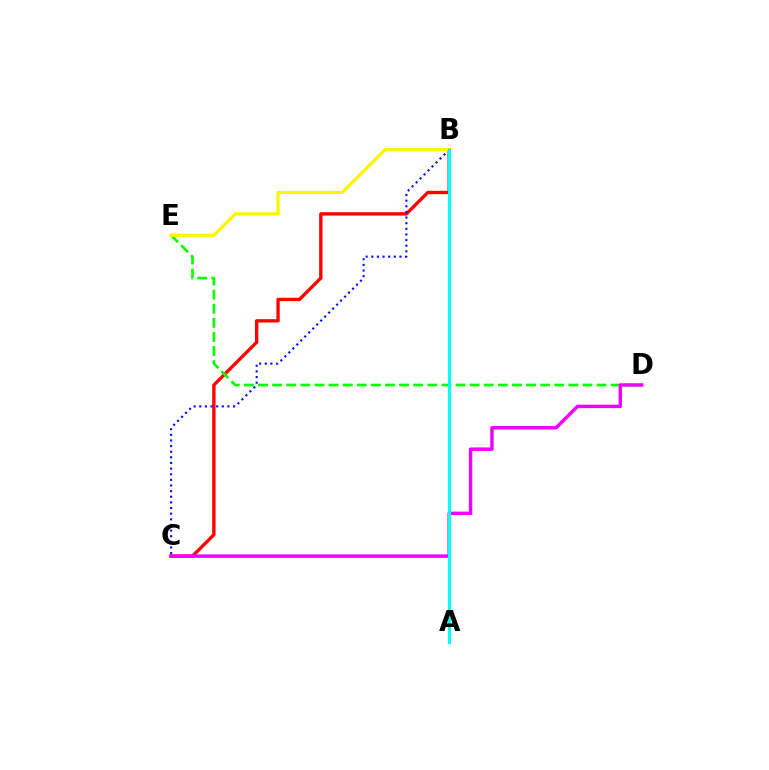{('B', 'C'): [{'color': '#ff0000', 'line_style': 'solid', 'thickness': 2.41}, {'color': '#0010ff', 'line_style': 'dotted', 'thickness': 1.53}], ('D', 'E'): [{'color': '#08ff00', 'line_style': 'dashed', 'thickness': 1.92}], ('B', 'E'): [{'color': '#fcf500', 'line_style': 'solid', 'thickness': 2.34}], ('C', 'D'): [{'color': '#ee00ff', 'line_style': 'solid', 'thickness': 2.48}], ('A', 'B'): [{'color': '#00fff6', 'line_style': 'solid', 'thickness': 2.25}]}